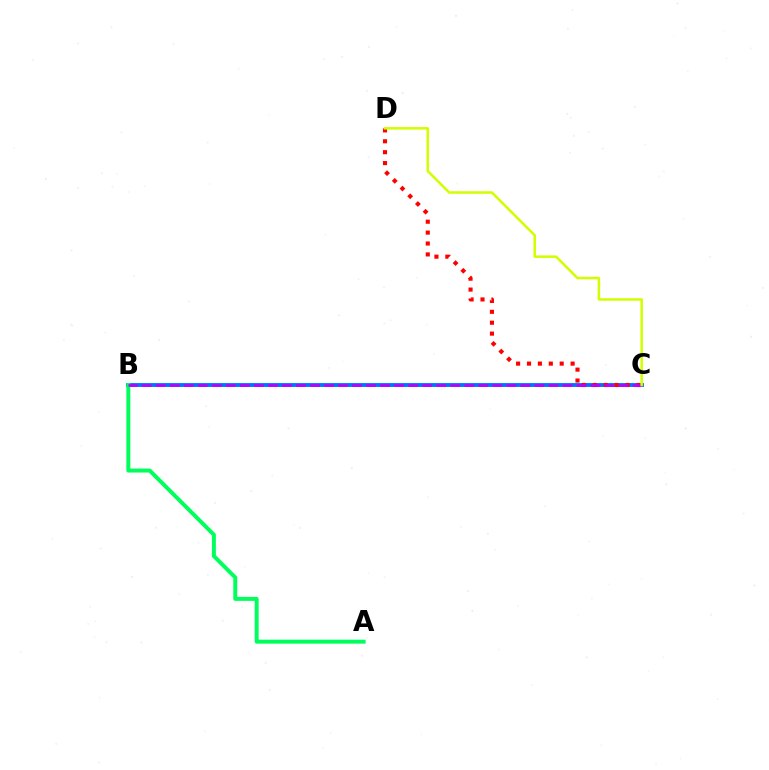{('B', 'C'): [{'color': '#0074ff', 'line_style': 'solid', 'thickness': 2.78}, {'color': '#b900ff', 'line_style': 'dashed', 'thickness': 1.91}], ('C', 'D'): [{'color': '#ff0000', 'line_style': 'dotted', 'thickness': 2.96}, {'color': '#d1ff00', 'line_style': 'solid', 'thickness': 1.82}], ('A', 'B'): [{'color': '#00ff5c', 'line_style': 'solid', 'thickness': 2.86}]}